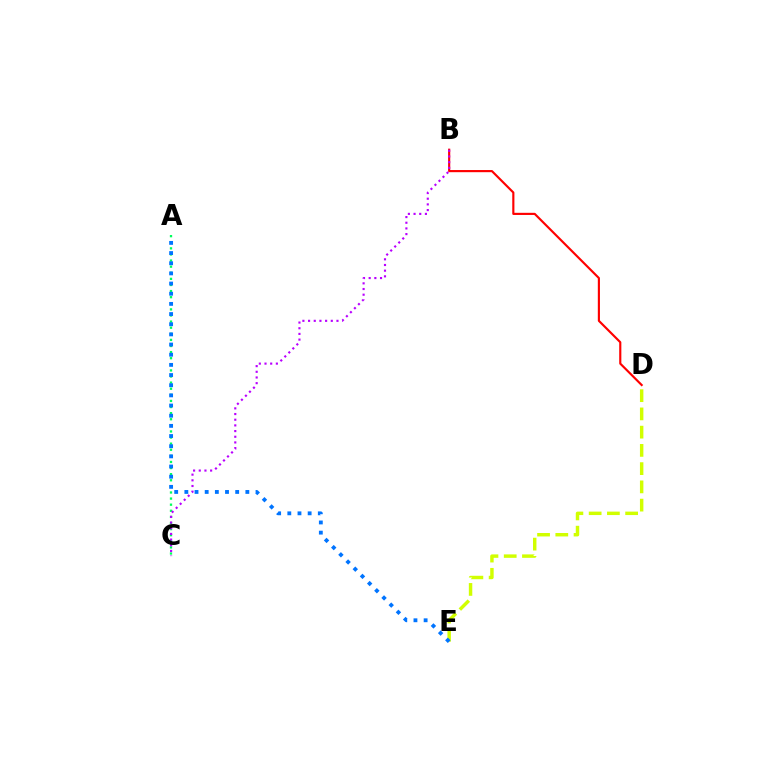{('B', 'D'): [{'color': '#ff0000', 'line_style': 'solid', 'thickness': 1.55}], ('A', 'C'): [{'color': '#00ff5c', 'line_style': 'dotted', 'thickness': 1.66}], ('B', 'C'): [{'color': '#b900ff', 'line_style': 'dotted', 'thickness': 1.54}], ('D', 'E'): [{'color': '#d1ff00', 'line_style': 'dashed', 'thickness': 2.48}], ('A', 'E'): [{'color': '#0074ff', 'line_style': 'dotted', 'thickness': 2.76}]}